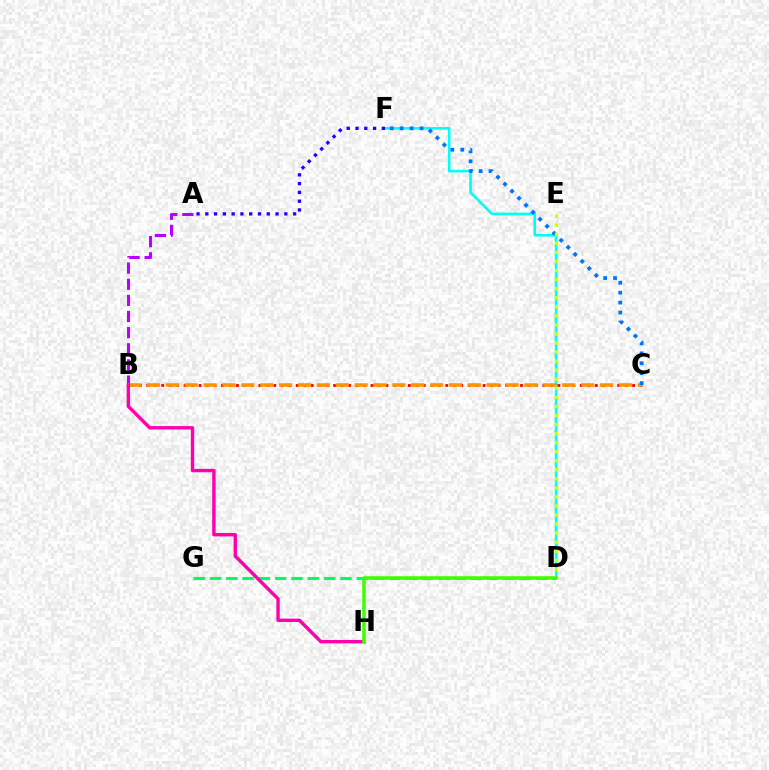{('D', 'F'): [{'color': '#00fff6', 'line_style': 'solid', 'thickness': 1.88}], ('B', 'C'): [{'color': '#ff0000', 'line_style': 'dotted', 'thickness': 2.03}, {'color': '#ff9400', 'line_style': 'dashed', 'thickness': 2.56}], ('A', 'B'): [{'color': '#b900ff', 'line_style': 'dashed', 'thickness': 2.19}], ('D', 'G'): [{'color': '#00ff5c', 'line_style': 'dashed', 'thickness': 2.21}], ('A', 'F'): [{'color': '#2500ff', 'line_style': 'dotted', 'thickness': 2.39}], ('C', 'F'): [{'color': '#0074ff', 'line_style': 'dotted', 'thickness': 2.7}], ('B', 'H'): [{'color': '#ff00ac', 'line_style': 'solid', 'thickness': 2.44}], ('D', 'E'): [{'color': '#d1ff00', 'line_style': 'dotted', 'thickness': 2.46}], ('D', 'H'): [{'color': '#3dff00', 'line_style': 'solid', 'thickness': 2.54}]}